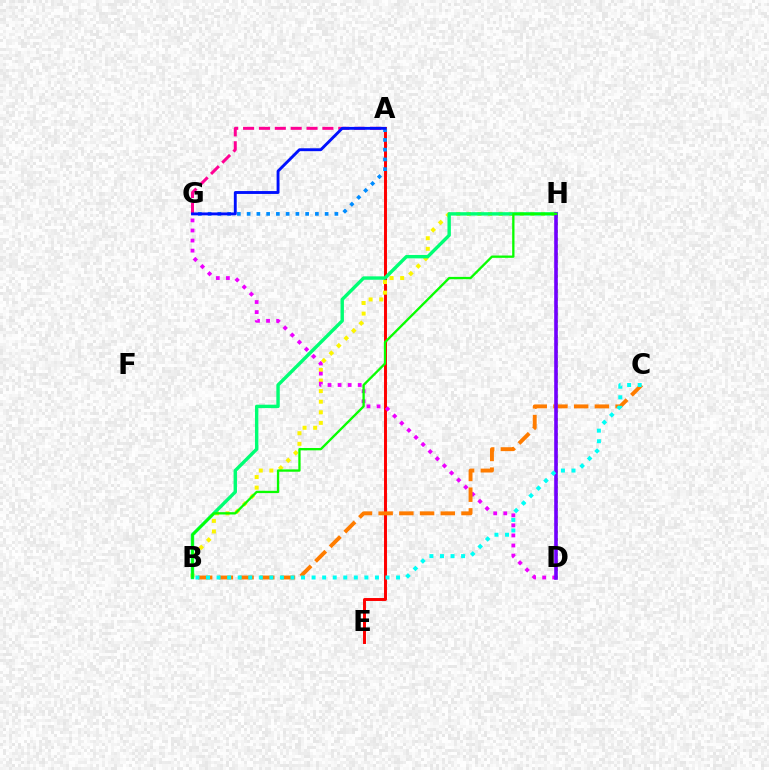{('A', 'E'): [{'color': '#ff0000', 'line_style': 'solid', 'thickness': 2.13}], ('B', 'H'): [{'color': '#fcf500', 'line_style': 'dotted', 'thickness': 2.88}, {'color': '#00ff74', 'line_style': 'solid', 'thickness': 2.45}, {'color': '#08ff00', 'line_style': 'solid', 'thickness': 1.67}], ('A', 'G'): [{'color': '#ff0094', 'line_style': 'dashed', 'thickness': 2.15}, {'color': '#008cff', 'line_style': 'dotted', 'thickness': 2.65}, {'color': '#0010ff', 'line_style': 'solid', 'thickness': 2.08}], ('D', 'G'): [{'color': '#ee00ff', 'line_style': 'dotted', 'thickness': 2.73}], ('D', 'H'): [{'color': '#84ff00', 'line_style': 'dotted', 'thickness': 2.04}, {'color': '#7200ff', 'line_style': 'solid', 'thickness': 2.6}], ('B', 'C'): [{'color': '#ff7c00', 'line_style': 'dashed', 'thickness': 2.81}, {'color': '#00fff6', 'line_style': 'dotted', 'thickness': 2.87}]}